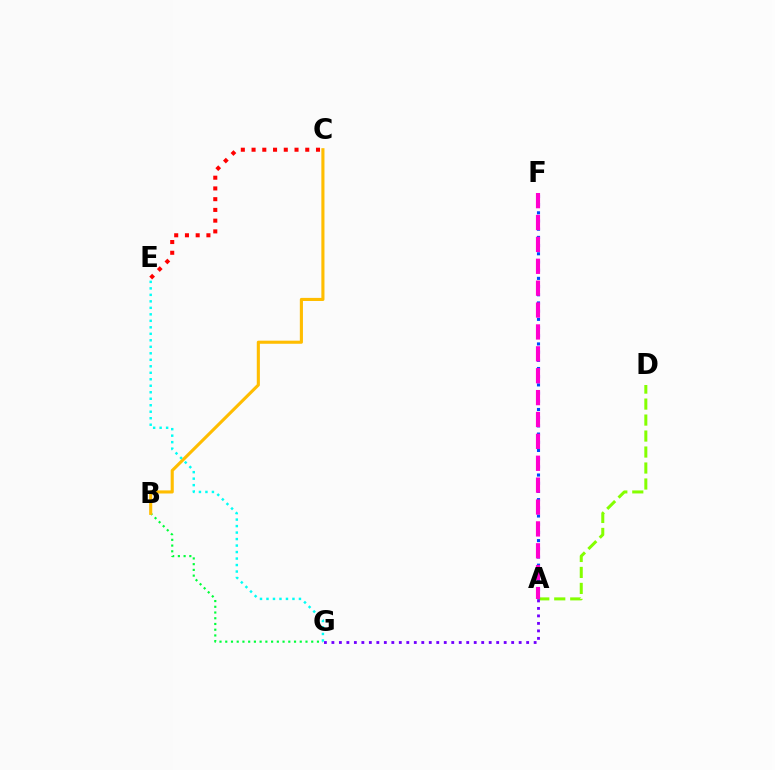{('A', 'D'): [{'color': '#84ff00', 'line_style': 'dashed', 'thickness': 2.17}], ('A', 'F'): [{'color': '#004bff', 'line_style': 'dotted', 'thickness': 2.23}, {'color': '#ff00cf', 'line_style': 'dashed', 'thickness': 2.97}], ('C', 'E'): [{'color': '#ff0000', 'line_style': 'dotted', 'thickness': 2.92}], ('A', 'G'): [{'color': '#7200ff', 'line_style': 'dotted', 'thickness': 2.04}], ('B', 'G'): [{'color': '#00ff39', 'line_style': 'dotted', 'thickness': 1.56}], ('B', 'C'): [{'color': '#ffbd00', 'line_style': 'solid', 'thickness': 2.23}], ('E', 'G'): [{'color': '#00fff6', 'line_style': 'dotted', 'thickness': 1.76}]}